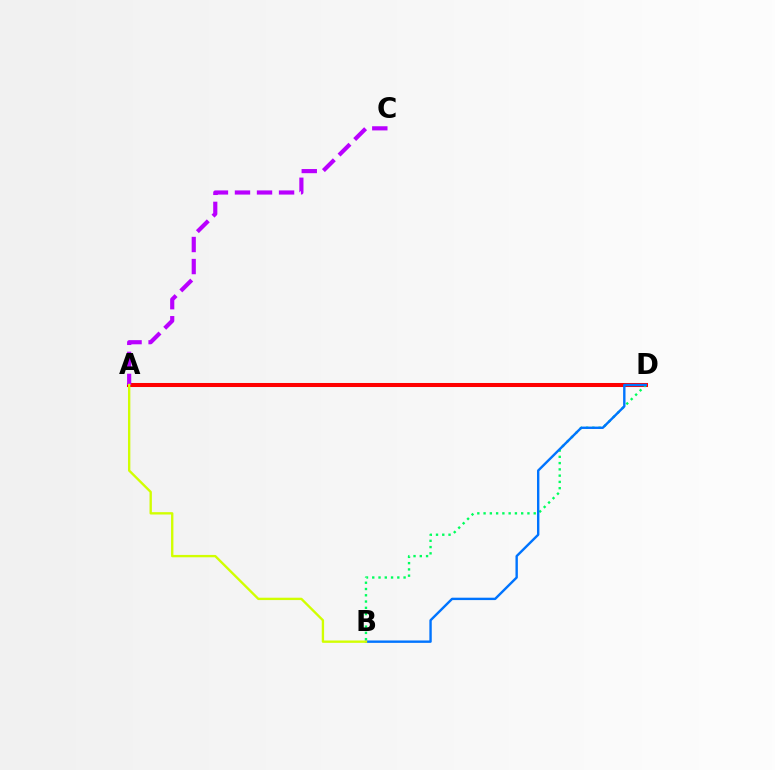{('A', 'D'): [{'color': '#ff0000', 'line_style': 'solid', 'thickness': 2.91}], ('B', 'D'): [{'color': '#00ff5c', 'line_style': 'dotted', 'thickness': 1.7}, {'color': '#0074ff', 'line_style': 'solid', 'thickness': 1.72}], ('A', 'C'): [{'color': '#b900ff', 'line_style': 'dashed', 'thickness': 2.99}], ('A', 'B'): [{'color': '#d1ff00', 'line_style': 'solid', 'thickness': 1.7}]}